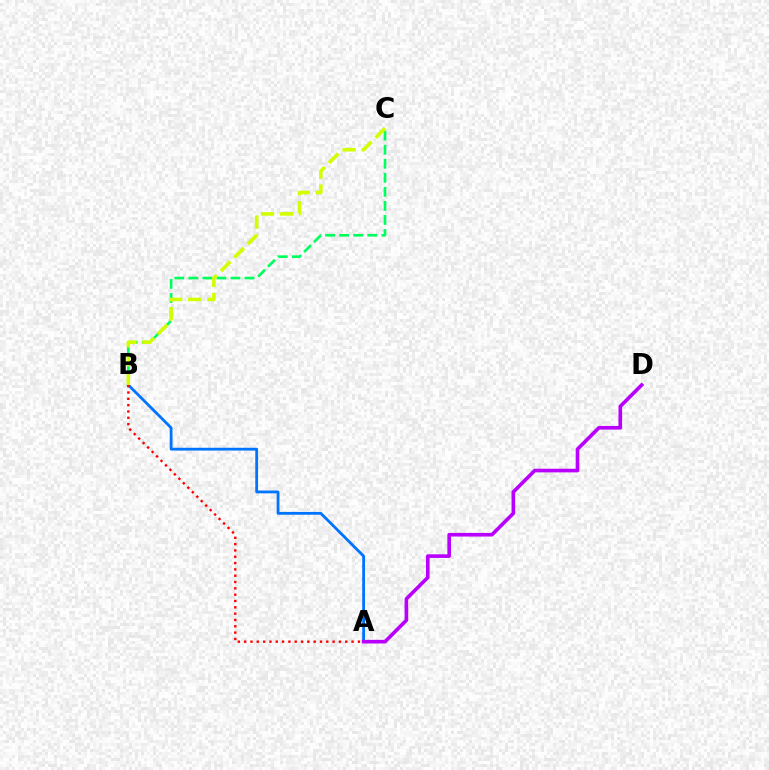{('B', 'C'): [{'color': '#00ff5c', 'line_style': 'dashed', 'thickness': 1.91}, {'color': '#d1ff00', 'line_style': 'dashed', 'thickness': 2.59}], ('A', 'B'): [{'color': '#0074ff', 'line_style': 'solid', 'thickness': 2.01}, {'color': '#ff0000', 'line_style': 'dotted', 'thickness': 1.72}], ('A', 'D'): [{'color': '#b900ff', 'line_style': 'solid', 'thickness': 2.62}]}